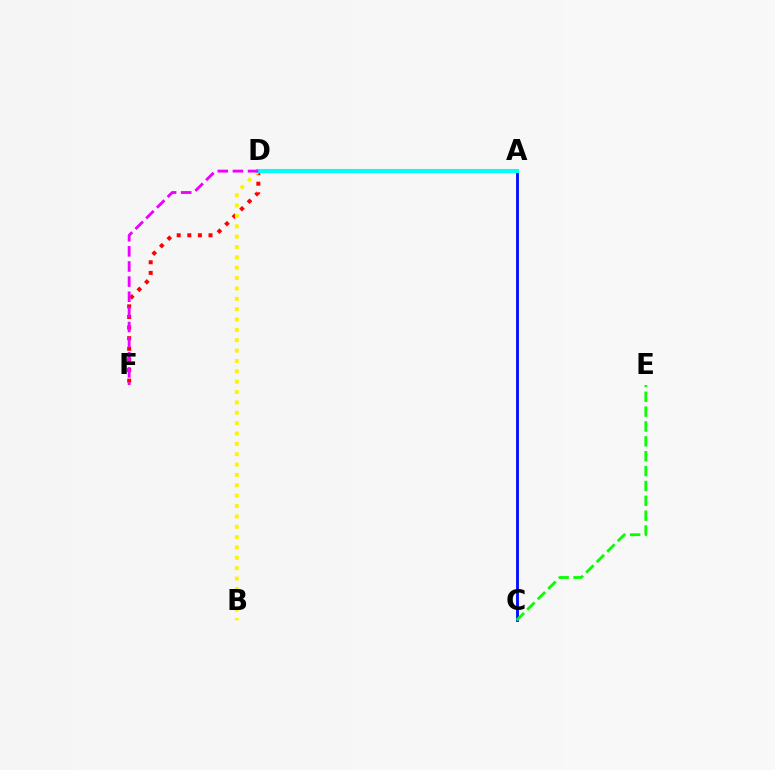{('A', 'C'): [{'color': '#0010ff', 'line_style': 'solid', 'thickness': 2.05}], ('C', 'E'): [{'color': '#08ff00', 'line_style': 'dashed', 'thickness': 2.02}], ('D', 'F'): [{'color': '#ff0000', 'line_style': 'dotted', 'thickness': 2.88}, {'color': '#ee00ff', 'line_style': 'dashed', 'thickness': 2.06}], ('B', 'D'): [{'color': '#fcf500', 'line_style': 'dotted', 'thickness': 2.82}], ('A', 'D'): [{'color': '#00fff6', 'line_style': 'solid', 'thickness': 2.93}]}